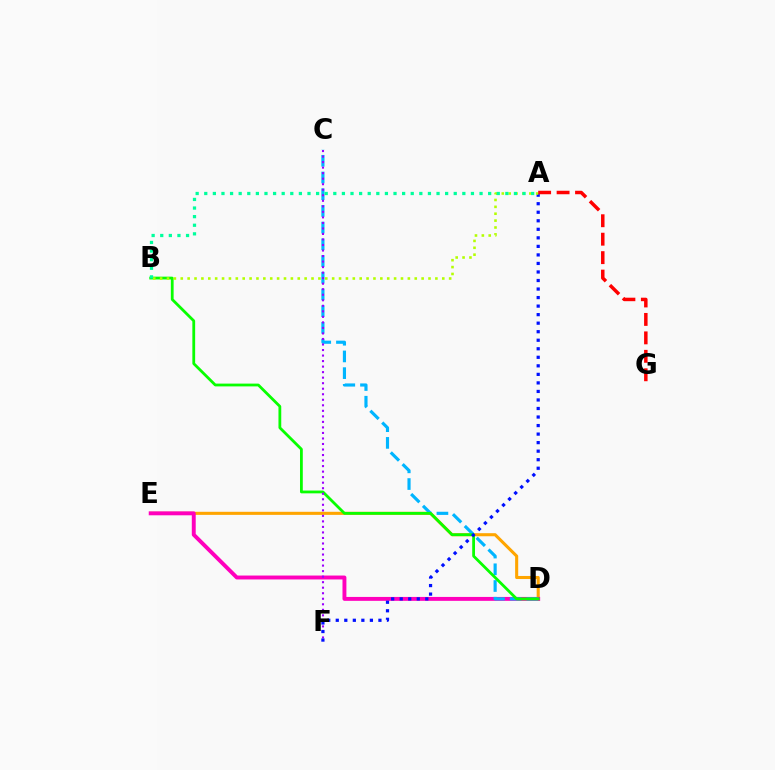{('D', 'E'): [{'color': '#ffa500', 'line_style': 'solid', 'thickness': 2.21}, {'color': '#ff00bd', 'line_style': 'solid', 'thickness': 2.82}], ('C', 'D'): [{'color': '#00b5ff', 'line_style': 'dashed', 'thickness': 2.27}], ('B', 'D'): [{'color': '#08ff00', 'line_style': 'solid', 'thickness': 2.01}], ('C', 'F'): [{'color': '#9b00ff', 'line_style': 'dotted', 'thickness': 1.5}], ('A', 'F'): [{'color': '#0010ff', 'line_style': 'dotted', 'thickness': 2.32}], ('A', 'B'): [{'color': '#b3ff00', 'line_style': 'dotted', 'thickness': 1.87}, {'color': '#00ff9d', 'line_style': 'dotted', 'thickness': 2.34}], ('A', 'G'): [{'color': '#ff0000', 'line_style': 'dashed', 'thickness': 2.51}]}